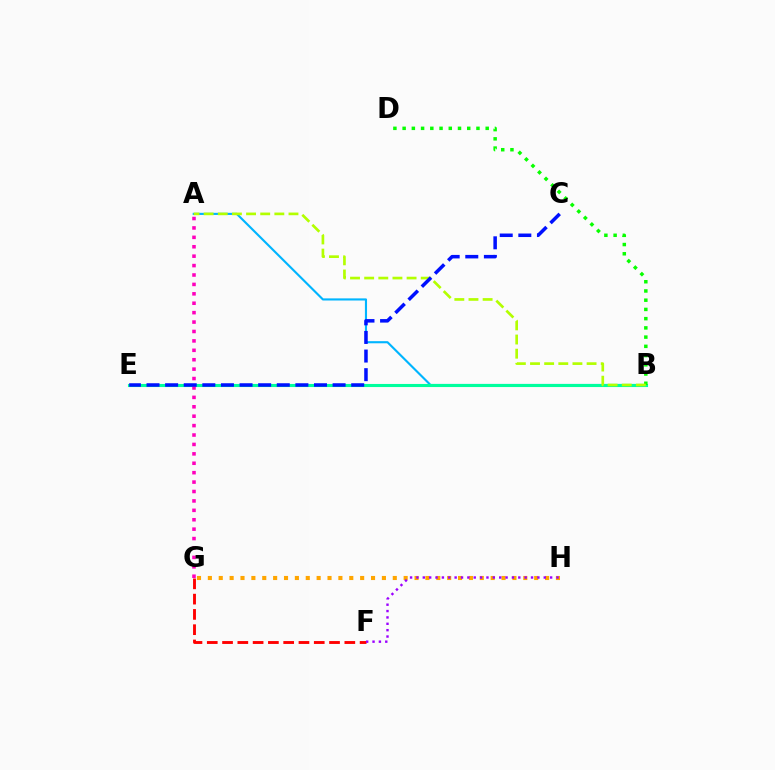{('F', 'G'): [{'color': '#ff0000', 'line_style': 'dashed', 'thickness': 2.08}], ('G', 'H'): [{'color': '#ffa500', 'line_style': 'dotted', 'thickness': 2.96}], ('A', 'B'): [{'color': '#00b5ff', 'line_style': 'solid', 'thickness': 1.53}, {'color': '#b3ff00', 'line_style': 'dashed', 'thickness': 1.92}], ('F', 'H'): [{'color': '#9b00ff', 'line_style': 'dotted', 'thickness': 1.73}], ('B', 'E'): [{'color': '#00ff9d', 'line_style': 'solid', 'thickness': 2.23}], ('B', 'D'): [{'color': '#08ff00', 'line_style': 'dotted', 'thickness': 2.51}], ('A', 'G'): [{'color': '#ff00bd', 'line_style': 'dotted', 'thickness': 2.56}], ('C', 'E'): [{'color': '#0010ff', 'line_style': 'dashed', 'thickness': 2.53}]}